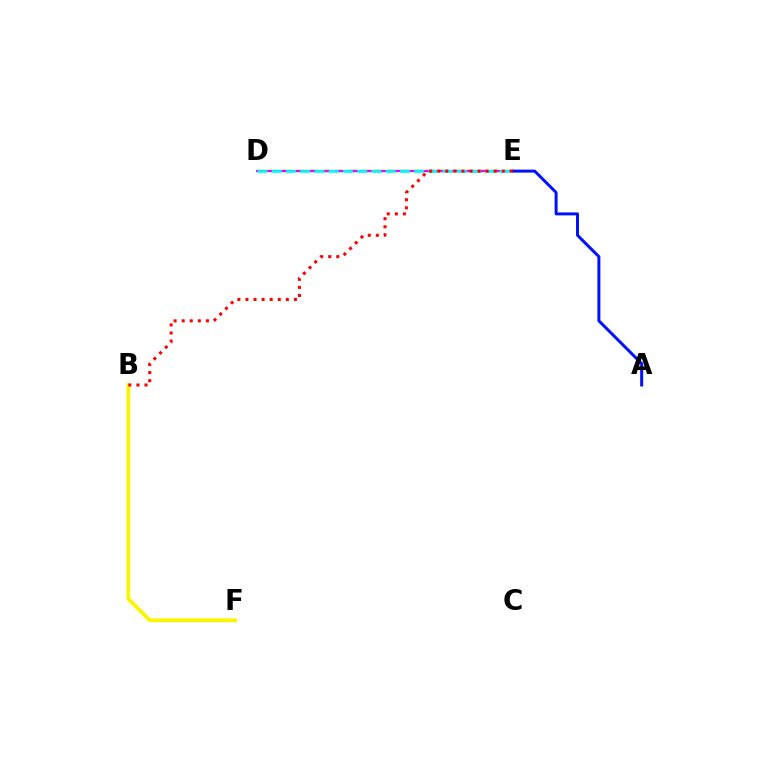{('D', 'E'): [{'color': '#08ff00', 'line_style': 'dashed', 'thickness': 1.77}, {'color': '#ee00ff', 'line_style': 'solid', 'thickness': 1.53}, {'color': '#00fff6', 'line_style': 'dashed', 'thickness': 1.93}], ('A', 'E'): [{'color': '#0010ff', 'line_style': 'solid', 'thickness': 2.14}], ('B', 'F'): [{'color': '#fcf500', 'line_style': 'solid', 'thickness': 2.71}], ('B', 'E'): [{'color': '#ff0000', 'line_style': 'dotted', 'thickness': 2.19}]}